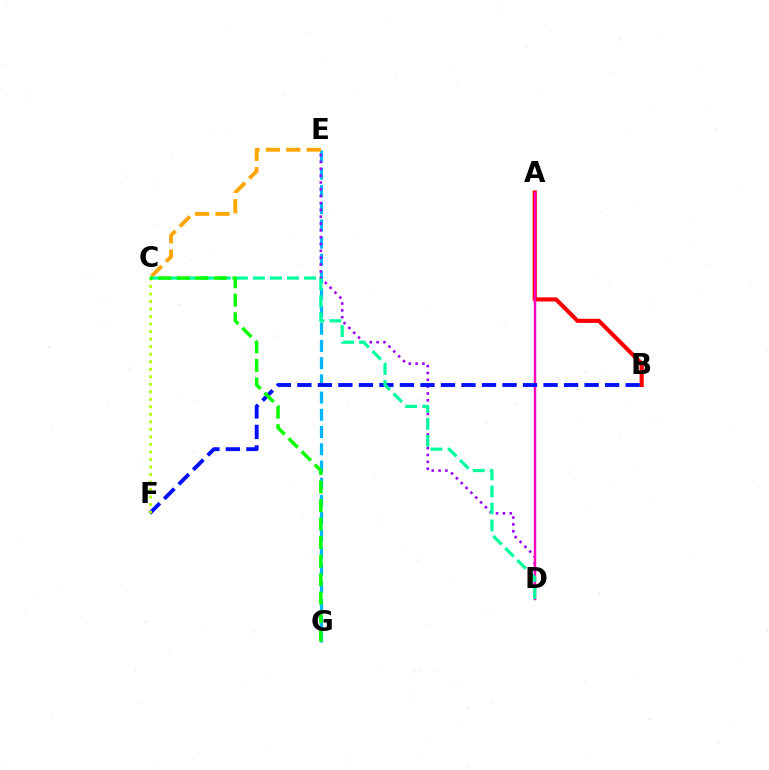{('E', 'G'): [{'color': '#00b5ff', 'line_style': 'dashed', 'thickness': 2.34}], ('C', 'E'): [{'color': '#ffa500', 'line_style': 'dashed', 'thickness': 2.77}], ('A', 'B'): [{'color': '#ff0000', 'line_style': 'solid', 'thickness': 2.99}], ('D', 'E'): [{'color': '#9b00ff', 'line_style': 'dotted', 'thickness': 1.86}], ('A', 'D'): [{'color': '#ff00bd', 'line_style': 'solid', 'thickness': 1.76}], ('B', 'F'): [{'color': '#0010ff', 'line_style': 'dashed', 'thickness': 2.79}], ('C', 'F'): [{'color': '#b3ff00', 'line_style': 'dotted', 'thickness': 2.04}], ('C', 'D'): [{'color': '#00ff9d', 'line_style': 'dashed', 'thickness': 2.31}], ('C', 'G'): [{'color': '#08ff00', 'line_style': 'dashed', 'thickness': 2.52}]}